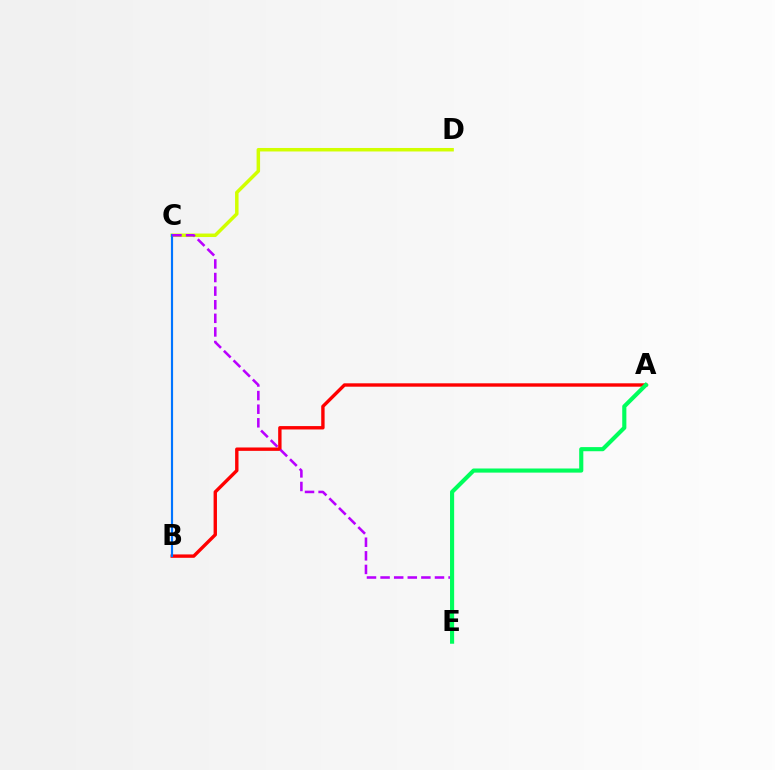{('C', 'D'): [{'color': '#d1ff00', 'line_style': 'solid', 'thickness': 2.51}], ('A', 'B'): [{'color': '#ff0000', 'line_style': 'solid', 'thickness': 2.43}], ('B', 'C'): [{'color': '#0074ff', 'line_style': 'solid', 'thickness': 1.57}], ('C', 'E'): [{'color': '#b900ff', 'line_style': 'dashed', 'thickness': 1.85}], ('A', 'E'): [{'color': '#00ff5c', 'line_style': 'solid', 'thickness': 2.97}]}